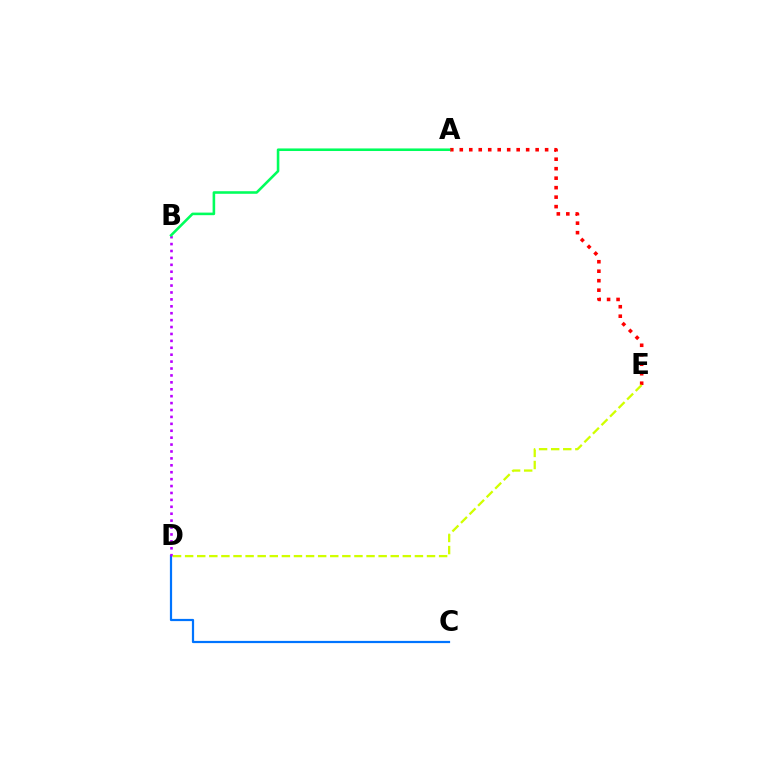{('C', 'D'): [{'color': '#0074ff', 'line_style': 'solid', 'thickness': 1.59}], ('B', 'D'): [{'color': '#b900ff', 'line_style': 'dotted', 'thickness': 1.88}], ('A', 'E'): [{'color': '#ff0000', 'line_style': 'dotted', 'thickness': 2.58}], ('A', 'B'): [{'color': '#00ff5c', 'line_style': 'solid', 'thickness': 1.86}], ('D', 'E'): [{'color': '#d1ff00', 'line_style': 'dashed', 'thickness': 1.64}]}